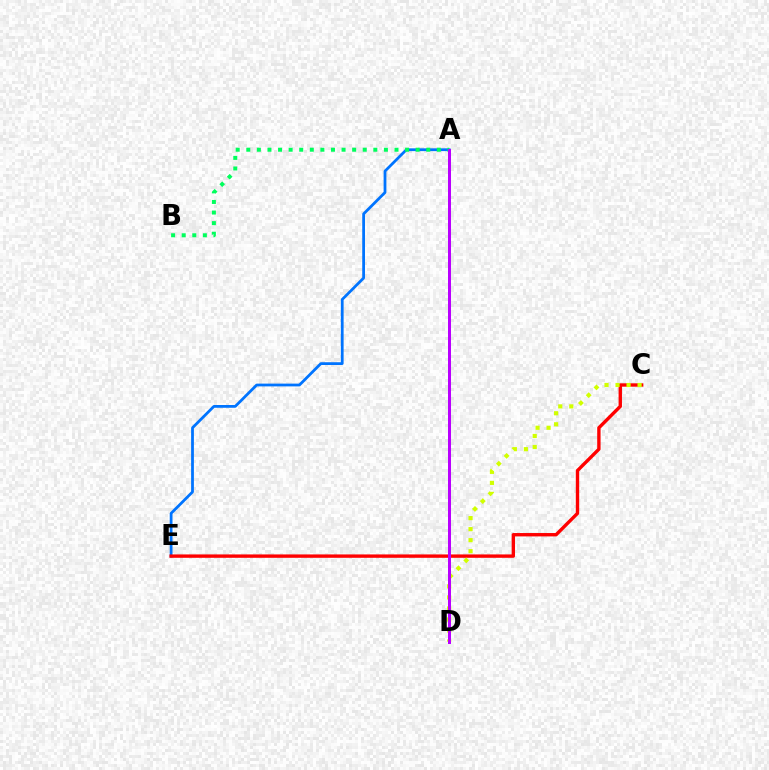{('A', 'E'): [{'color': '#0074ff', 'line_style': 'solid', 'thickness': 1.99}], ('C', 'E'): [{'color': '#ff0000', 'line_style': 'solid', 'thickness': 2.43}], ('A', 'B'): [{'color': '#00ff5c', 'line_style': 'dotted', 'thickness': 2.88}], ('C', 'D'): [{'color': '#d1ff00', 'line_style': 'dotted', 'thickness': 2.99}], ('A', 'D'): [{'color': '#b900ff', 'line_style': 'solid', 'thickness': 2.16}]}